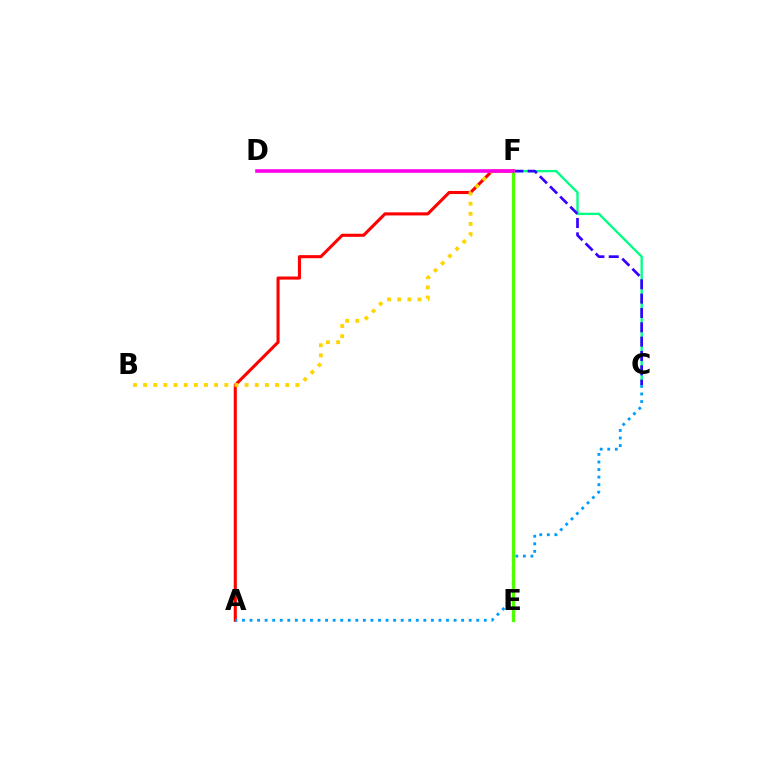{('C', 'F'): [{'color': '#00ff86', 'line_style': 'solid', 'thickness': 1.7}, {'color': '#3700ff', 'line_style': 'dashed', 'thickness': 1.95}], ('A', 'F'): [{'color': '#ff0000', 'line_style': 'solid', 'thickness': 2.22}], ('B', 'F'): [{'color': '#ffd500', 'line_style': 'dotted', 'thickness': 2.76}], ('A', 'C'): [{'color': '#009eff', 'line_style': 'dotted', 'thickness': 2.05}], ('E', 'F'): [{'color': '#4fff00', 'line_style': 'solid', 'thickness': 2.32}], ('D', 'F'): [{'color': '#ff00ed', 'line_style': 'solid', 'thickness': 2.6}]}